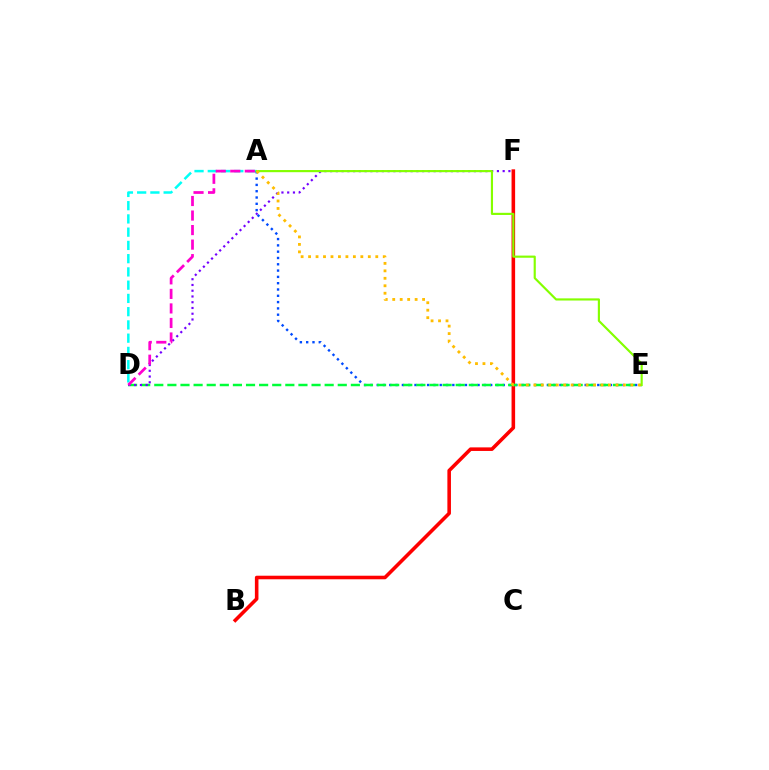{('A', 'D'): [{'color': '#00fff6', 'line_style': 'dashed', 'thickness': 1.8}, {'color': '#ff00cf', 'line_style': 'dashed', 'thickness': 1.97}], ('A', 'E'): [{'color': '#004bff', 'line_style': 'dotted', 'thickness': 1.71}, {'color': '#84ff00', 'line_style': 'solid', 'thickness': 1.55}, {'color': '#ffbd00', 'line_style': 'dotted', 'thickness': 2.03}], ('B', 'F'): [{'color': '#ff0000', 'line_style': 'solid', 'thickness': 2.57}], ('D', 'E'): [{'color': '#00ff39', 'line_style': 'dashed', 'thickness': 1.78}], ('D', 'F'): [{'color': '#7200ff', 'line_style': 'dotted', 'thickness': 1.56}]}